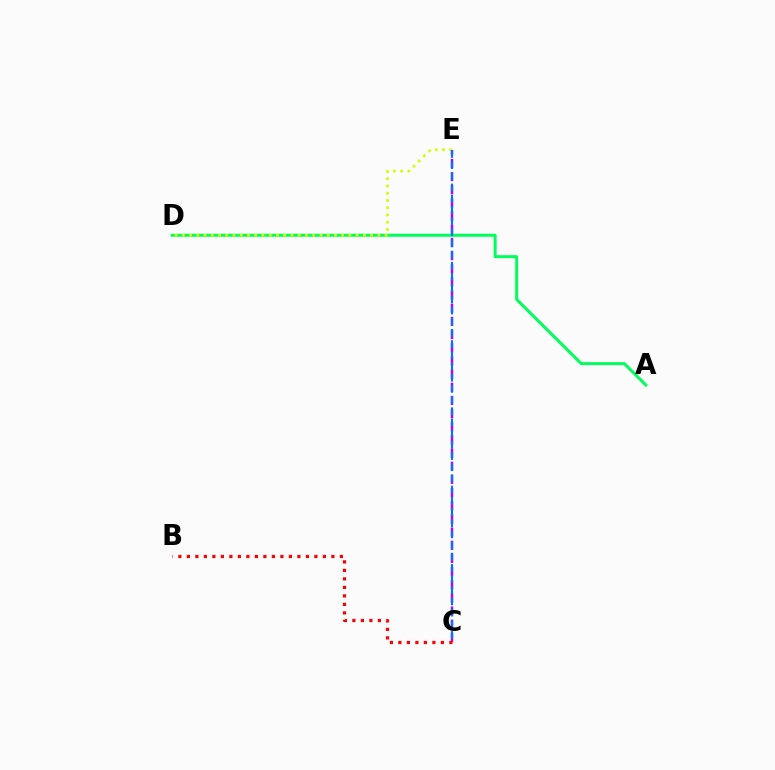{('A', 'D'): [{'color': '#00ff5c', 'line_style': 'solid', 'thickness': 2.16}], ('D', 'E'): [{'color': '#d1ff00', 'line_style': 'dotted', 'thickness': 1.97}], ('C', 'E'): [{'color': '#b900ff', 'line_style': 'dashed', 'thickness': 1.79}, {'color': '#0074ff', 'line_style': 'dashed', 'thickness': 1.52}], ('B', 'C'): [{'color': '#ff0000', 'line_style': 'dotted', 'thickness': 2.31}]}